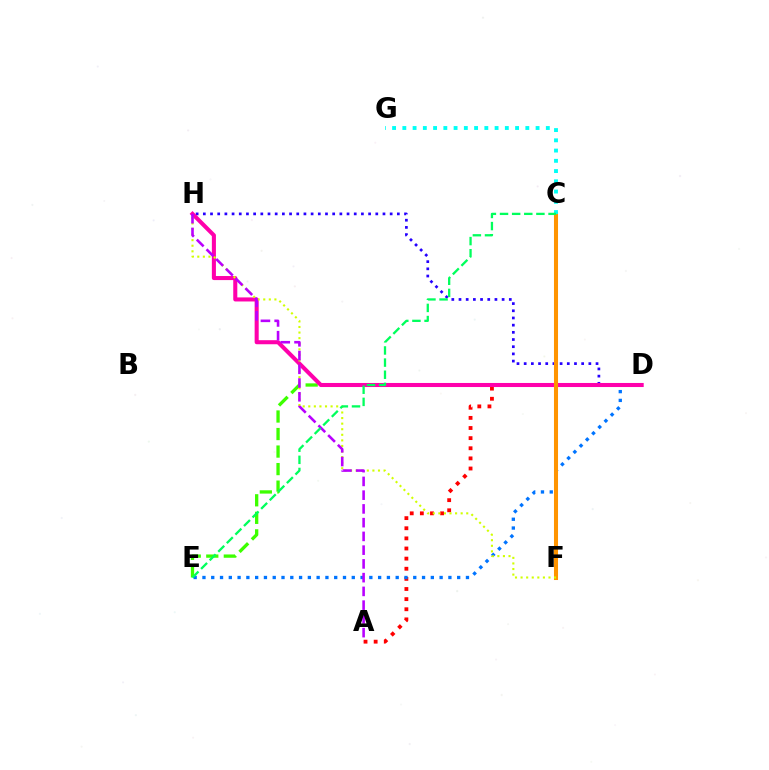{('A', 'D'): [{'color': '#ff0000', 'line_style': 'dotted', 'thickness': 2.75}], ('D', 'E'): [{'color': '#3dff00', 'line_style': 'dashed', 'thickness': 2.38}, {'color': '#0074ff', 'line_style': 'dotted', 'thickness': 2.39}], ('D', 'H'): [{'color': '#2500ff', 'line_style': 'dotted', 'thickness': 1.95}, {'color': '#ff00ac', 'line_style': 'solid', 'thickness': 2.92}], ('C', 'F'): [{'color': '#ff9400', 'line_style': 'solid', 'thickness': 2.92}], ('F', 'H'): [{'color': '#d1ff00', 'line_style': 'dotted', 'thickness': 1.52}], ('A', 'H'): [{'color': '#b900ff', 'line_style': 'dashed', 'thickness': 1.87}], ('C', 'G'): [{'color': '#00fff6', 'line_style': 'dotted', 'thickness': 2.78}], ('C', 'E'): [{'color': '#00ff5c', 'line_style': 'dashed', 'thickness': 1.65}]}